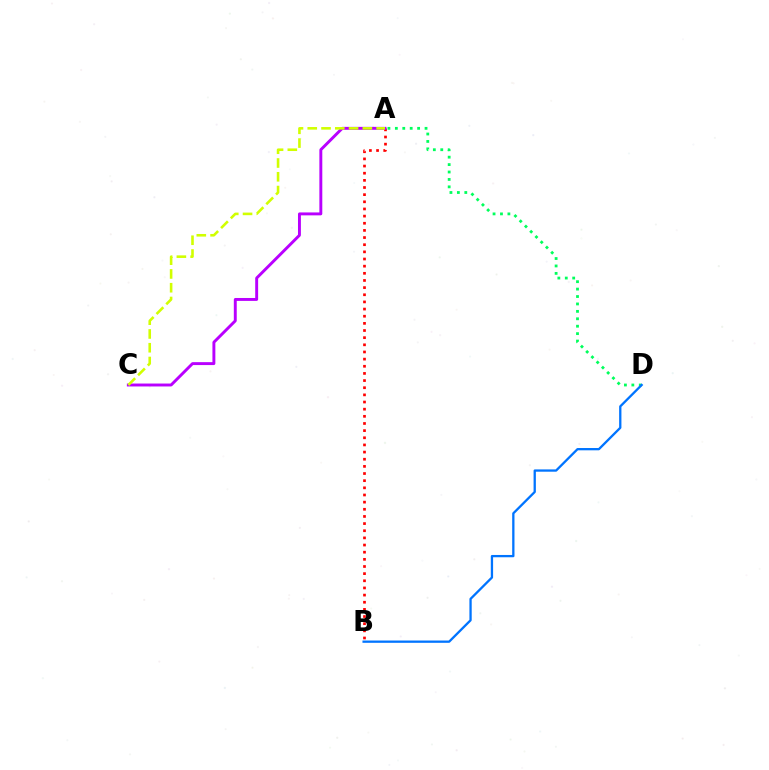{('A', 'D'): [{'color': '#00ff5c', 'line_style': 'dotted', 'thickness': 2.02}], ('A', 'B'): [{'color': '#ff0000', 'line_style': 'dotted', 'thickness': 1.94}], ('B', 'D'): [{'color': '#0074ff', 'line_style': 'solid', 'thickness': 1.65}], ('A', 'C'): [{'color': '#b900ff', 'line_style': 'solid', 'thickness': 2.1}, {'color': '#d1ff00', 'line_style': 'dashed', 'thickness': 1.87}]}